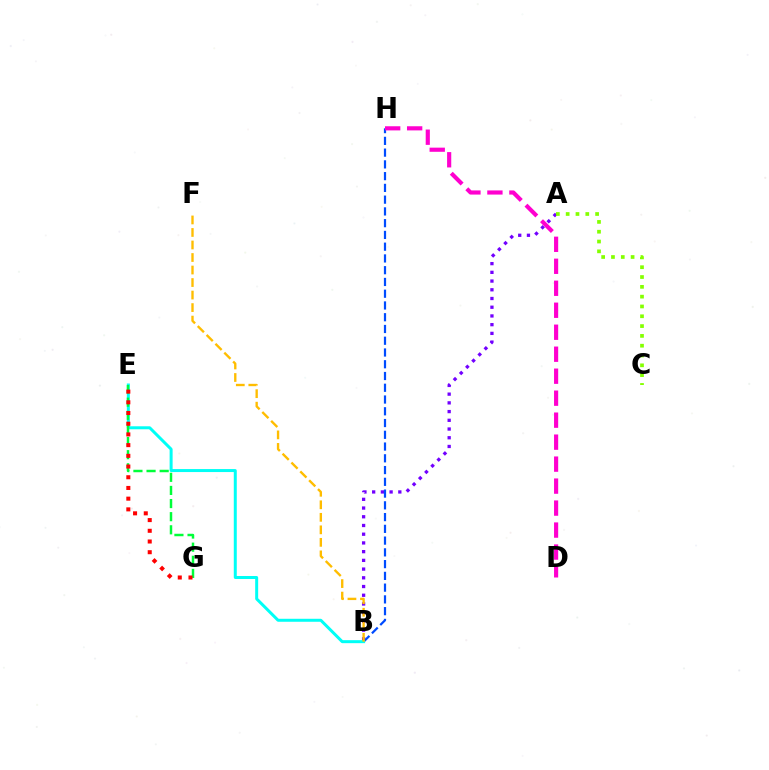{('A', 'B'): [{'color': '#7200ff', 'line_style': 'dotted', 'thickness': 2.37}], ('B', 'H'): [{'color': '#004bff', 'line_style': 'dashed', 'thickness': 1.6}], ('A', 'C'): [{'color': '#84ff00', 'line_style': 'dotted', 'thickness': 2.67}], ('B', 'E'): [{'color': '#00fff6', 'line_style': 'solid', 'thickness': 2.16}], ('E', 'G'): [{'color': '#00ff39', 'line_style': 'dashed', 'thickness': 1.78}, {'color': '#ff0000', 'line_style': 'dotted', 'thickness': 2.91}], ('D', 'H'): [{'color': '#ff00cf', 'line_style': 'dashed', 'thickness': 2.99}], ('B', 'F'): [{'color': '#ffbd00', 'line_style': 'dashed', 'thickness': 1.7}]}